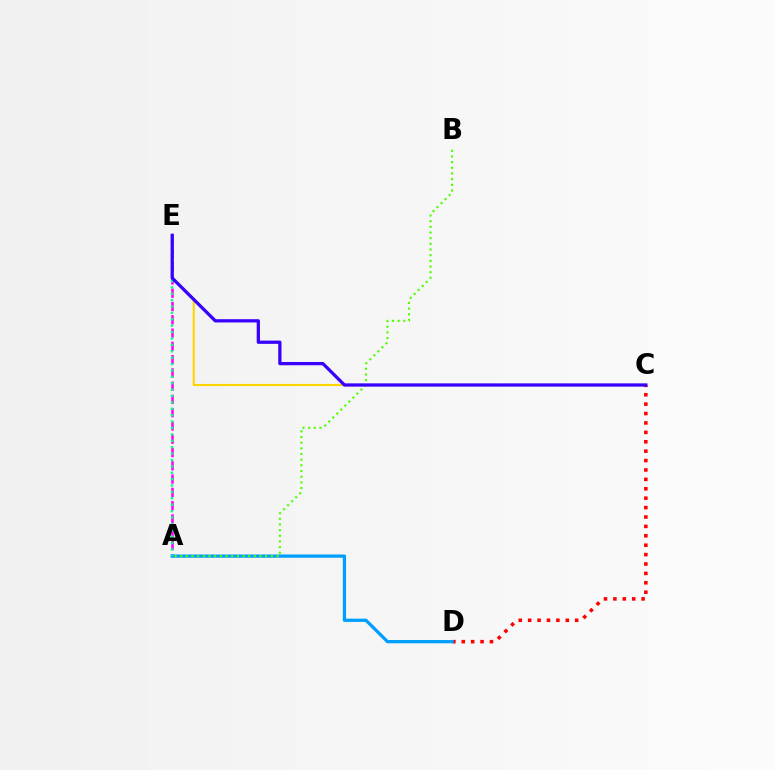{('C', 'E'): [{'color': '#ffd500', 'line_style': 'solid', 'thickness': 1.51}, {'color': '#3700ff', 'line_style': 'solid', 'thickness': 2.34}], ('C', 'D'): [{'color': '#ff0000', 'line_style': 'dotted', 'thickness': 2.55}], ('A', 'E'): [{'color': '#ff00ed', 'line_style': 'dashed', 'thickness': 1.8}, {'color': '#00ff86', 'line_style': 'dotted', 'thickness': 1.74}], ('A', 'D'): [{'color': '#009eff', 'line_style': 'solid', 'thickness': 2.34}], ('A', 'B'): [{'color': '#4fff00', 'line_style': 'dotted', 'thickness': 1.54}]}